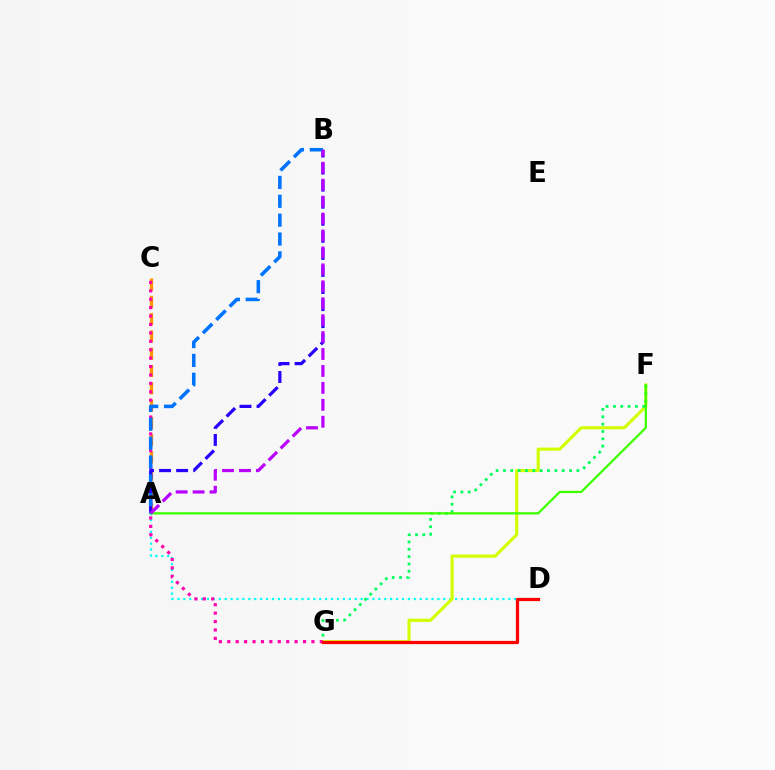{('A', 'C'): [{'color': '#ff9400', 'line_style': 'dashed', 'thickness': 2.35}], ('A', 'D'): [{'color': '#00fff6', 'line_style': 'dotted', 'thickness': 1.61}], ('F', 'G'): [{'color': '#d1ff00', 'line_style': 'solid', 'thickness': 2.23}, {'color': '#00ff5c', 'line_style': 'dotted', 'thickness': 2.0}], ('C', 'G'): [{'color': '#ff00ac', 'line_style': 'dotted', 'thickness': 2.29}], ('A', 'B'): [{'color': '#2500ff', 'line_style': 'dashed', 'thickness': 2.32}, {'color': '#0074ff', 'line_style': 'dashed', 'thickness': 2.56}, {'color': '#b900ff', 'line_style': 'dashed', 'thickness': 2.3}], ('A', 'F'): [{'color': '#3dff00', 'line_style': 'solid', 'thickness': 1.63}], ('D', 'G'): [{'color': '#ff0000', 'line_style': 'solid', 'thickness': 2.32}]}